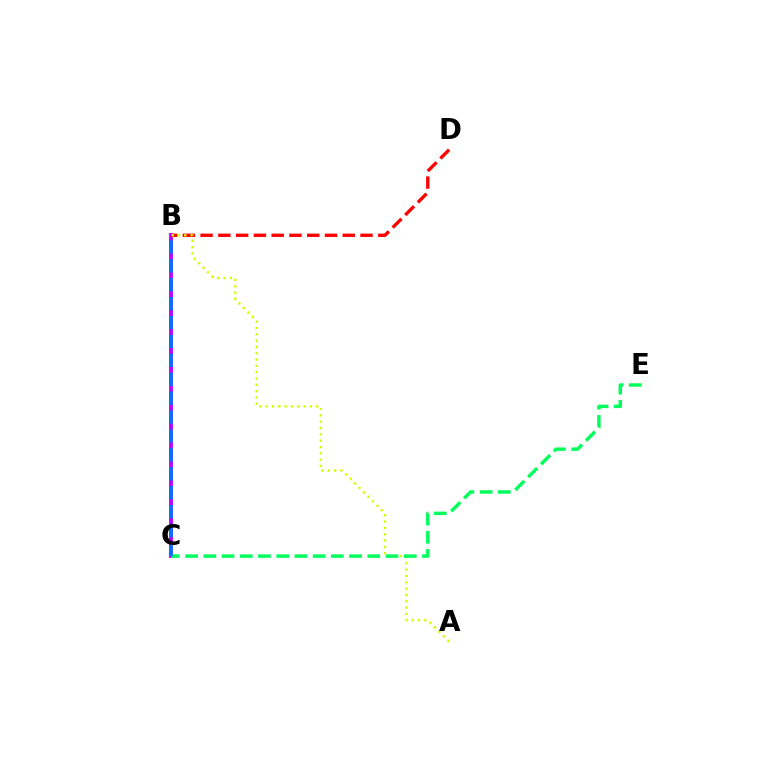{('B', 'C'): [{'color': '#b900ff', 'line_style': 'solid', 'thickness': 2.74}, {'color': '#0074ff', 'line_style': 'dashed', 'thickness': 2.57}], ('B', 'D'): [{'color': '#ff0000', 'line_style': 'dashed', 'thickness': 2.41}], ('A', 'B'): [{'color': '#d1ff00', 'line_style': 'dotted', 'thickness': 1.72}], ('C', 'E'): [{'color': '#00ff5c', 'line_style': 'dashed', 'thickness': 2.47}]}